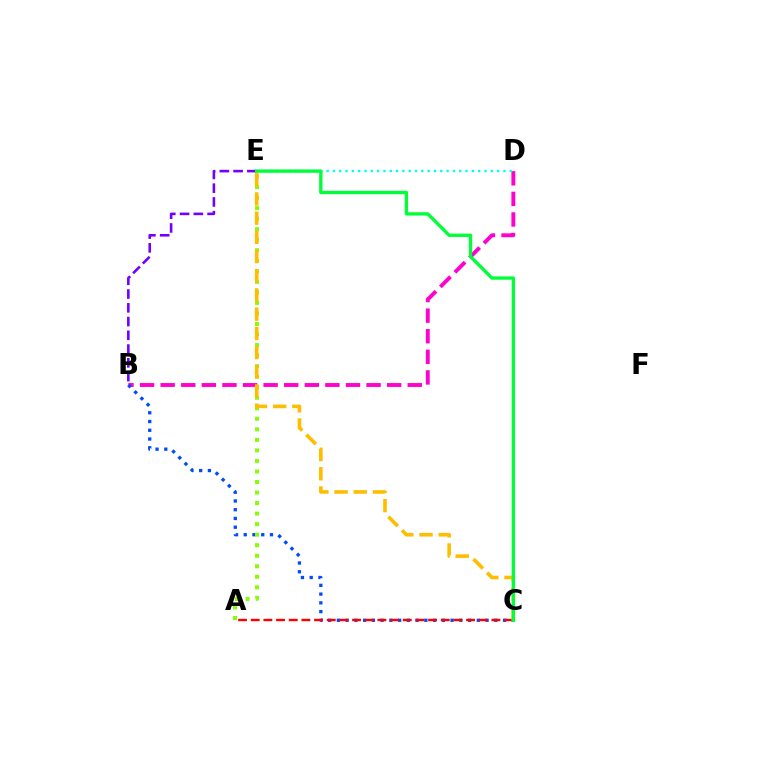{('B', 'D'): [{'color': '#ff00cf', 'line_style': 'dashed', 'thickness': 2.8}], ('D', 'E'): [{'color': '#00fff6', 'line_style': 'dotted', 'thickness': 1.72}], ('B', 'C'): [{'color': '#004bff', 'line_style': 'dotted', 'thickness': 2.38}], ('A', 'E'): [{'color': '#84ff00', 'line_style': 'dotted', 'thickness': 2.86}], ('A', 'C'): [{'color': '#ff0000', 'line_style': 'dashed', 'thickness': 1.72}], ('B', 'E'): [{'color': '#7200ff', 'line_style': 'dashed', 'thickness': 1.87}], ('C', 'E'): [{'color': '#ffbd00', 'line_style': 'dashed', 'thickness': 2.61}, {'color': '#00ff39', 'line_style': 'solid', 'thickness': 2.4}]}